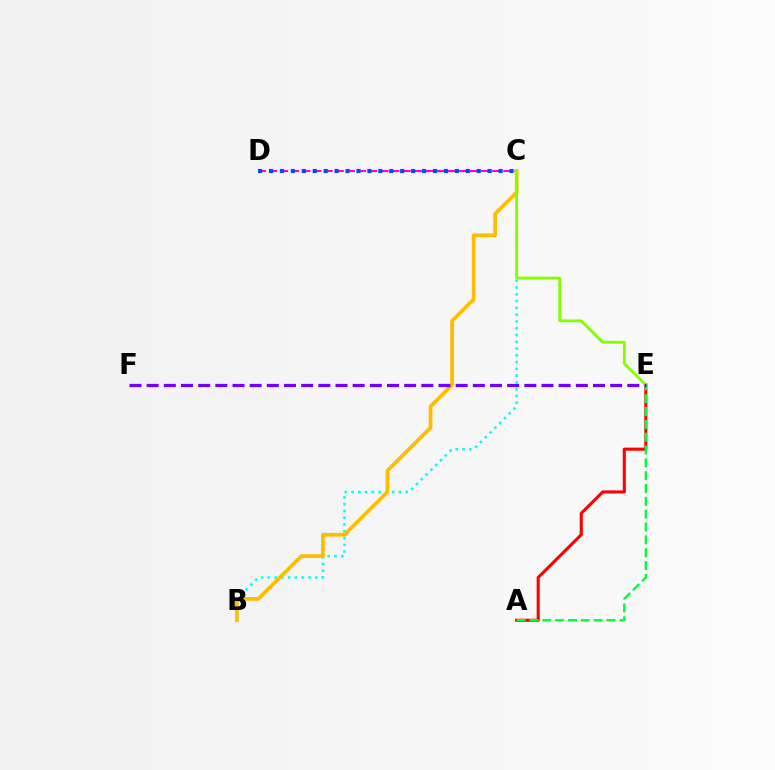{('B', 'C'): [{'color': '#00fff6', 'line_style': 'dotted', 'thickness': 1.84}, {'color': '#ffbd00', 'line_style': 'solid', 'thickness': 2.7}], ('C', 'D'): [{'color': '#ff00cf', 'line_style': 'dashed', 'thickness': 1.51}, {'color': '#004bff', 'line_style': 'dotted', 'thickness': 2.97}], ('A', 'E'): [{'color': '#ff0000', 'line_style': 'solid', 'thickness': 2.24}, {'color': '#00ff39', 'line_style': 'dashed', 'thickness': 1.74}], ('C', 'E'): [{'color': '#84ff00', 'line_style': 'solid', 'thickness': 2.05}], ('E', 'F'): [{'color': '#7200ff', 'line_style': 'dashed', 'thickness': 2.33}]}